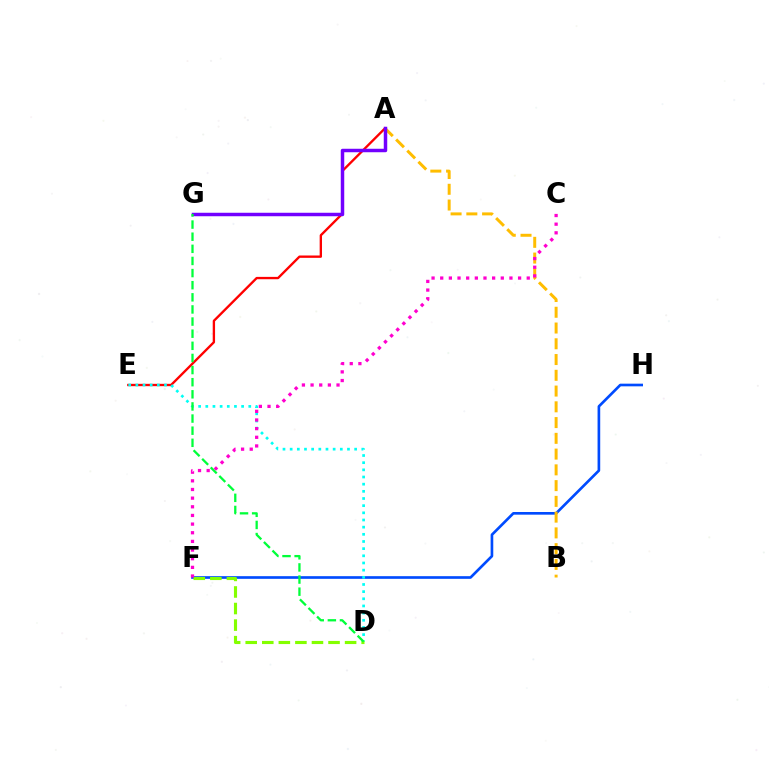{('A', 'E'): [{'color': '#ff0000', 'line_style': 'solid', 'thickness': 1.69}], ('F', 'H'): [{'color': '#004bff', 'line_style': 'solid', 'thickness': 1.92}], ('D', 'E'): [{'color': '#00fff6', 'line_style': 'dotted', 'thickness': 1.95}], ('A', 'B'): [{'color': '#ffbd00', 'line_style': 'dashed', 'thickness': 2.14}], ('A', 'G'): [{'color': '#7200ff', 'line_style': 'solid', 'thickness': 2.5}], ('D', 'F'): [{'color': '#84ff00', 'line_style': 'dashed', 'thickness': 2.25}], ('C', 'F'): [{'color': '#ff00cf', 'line_style': 'dotted', 'thickness': 2.35}], ('D', 'G'): [{'color': '#00ff39', 'line_style': 'dashed', 'thickness': 1.65}]}